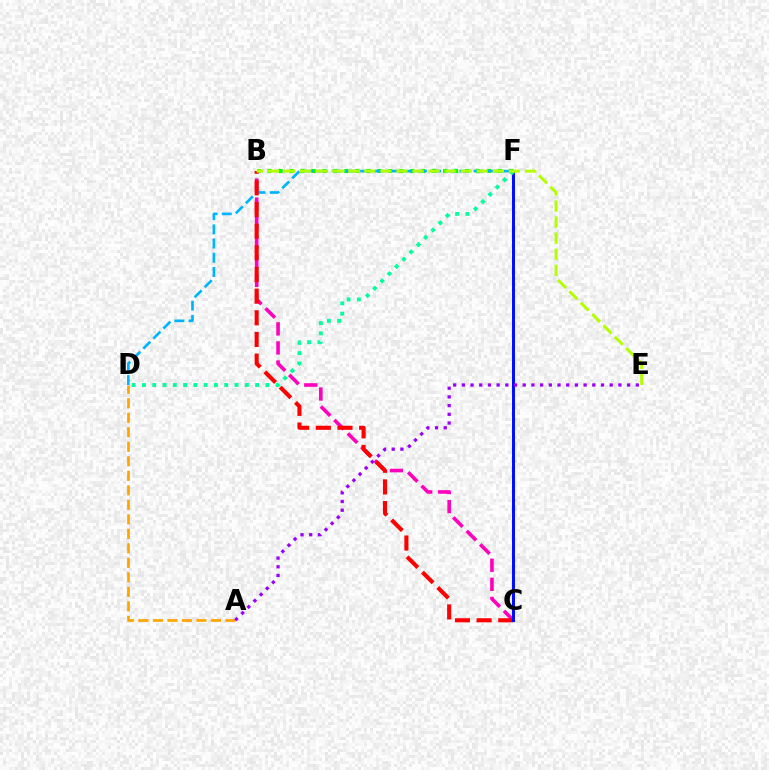{('B', 'C'): [{'color': '#ff00bd', 'line_style': 'dashed', 'thickness': 2.59}, {'color': '#ff0000', 'line_style': 'dashed', 'thickness': 2.94}], ('A', 'D'): [{'color': '#ffa500', 'line_style': 'dashed', 'thickness': 1.97}], ('B', 'F'): [{'color': '#08ff00', 'line_style': 'dotted', 'thickness': 2.98}], ('D', 'F'): [{'color': '#00b5ff', 'line_style': 'dashed', 'thickness': 1.93}, {'color': '#00ff9d', 'line_style': 'dotted', 'thickness': 2.79}], ('C', 'F'): [{'color': '#0010ff', 'line_style': 'solid', 'thickness': 2.18}], ('B', 'E'): [{'color': '#b3ff00', 'line_style': 'dashed', 'thickness': 2.18}], ('A', 'E'): [{'color': '#9b00ff', 'line_style': 'dotted', 'thickness': 2.36}]}